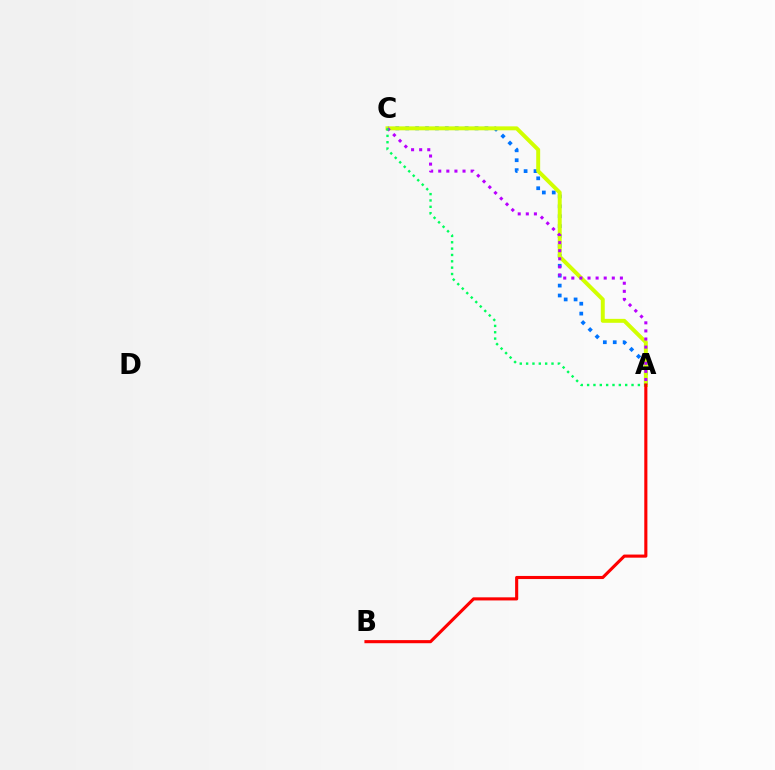{('A', 'C'): [{'color': '#0074ff', 'line_style': 'dotted', 'thickness': 2.69}, {'color': '#d1ff00', 'line_style': 'solid', 'thickness': 2.84}, {'color': '#b900ff', 'line_style': 'dotted', 'thickness': 2.2}, {'color': '#00ff5c', 'line_style': 'dotted', 'thickness': 1.72}], ('A', 'B'): [{'color': '#ff0000', 'line_style': 'solid', 'thickness': 2.23}]}